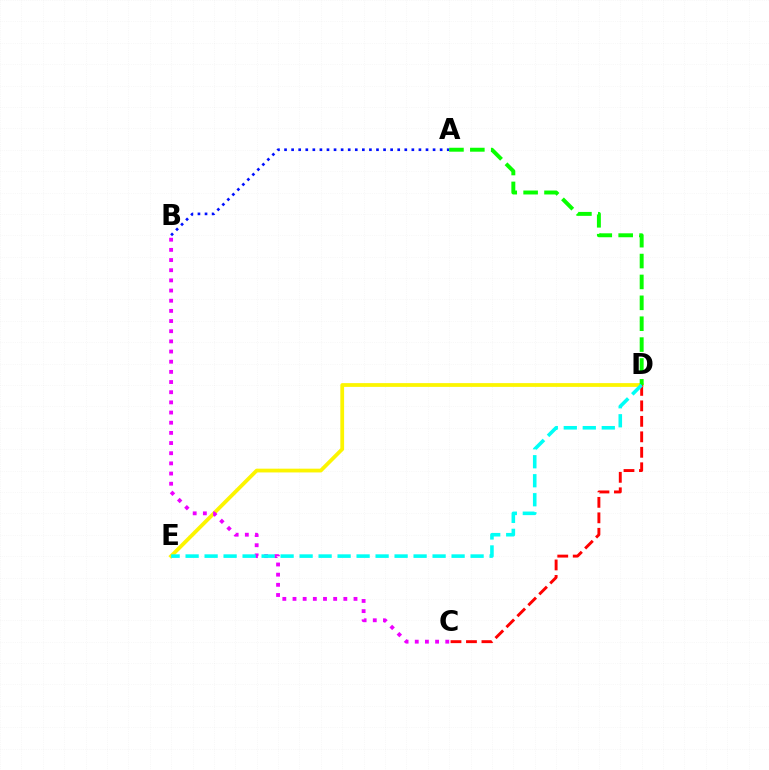{('D', 'E'): [{'color': '#fcf500', 'line_style': 'solid', 'thickness': 2.71}, {'color': '#00fff6', 'line_style': 'dashed', 'thickness': 2.58}], ('C', 'D'): [{'color': '#ff0000', 'line_style': 'dashed', 'thickness': 2.1}], ('A', 'D'): [{'color': '#08ff00', 'line_style': 'dashed', 'thickness': 2.84}], ('A', 'B'): [{'color': '#0010ff', 'line_style': 'dotted', 'thickness': 1.92}], ('B', 'C'): [{'color': '#ee00ff', 'line_style': 'dotted', 'thickness': 2.76}]}